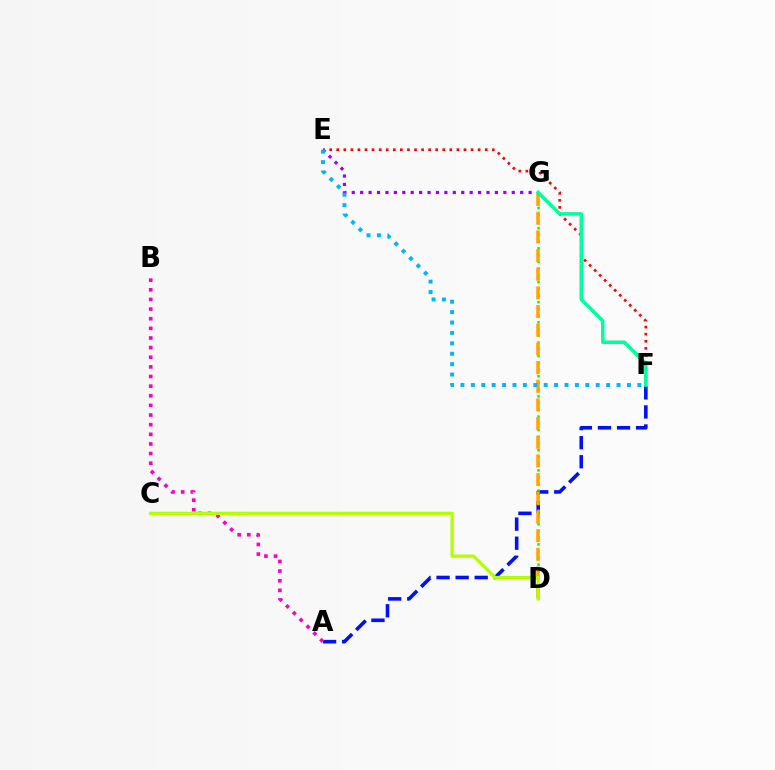{('A', 'F'): [{'color': '#0010ff', 'line_style': 'dashed', 'thickness': 2.59}], ('D', 'G'): [{'color': '#08ff00', 'line_style': 'dotted', 'thickness': 1.83}, {'color': '#ffa500', 'line_style': 'dashed', 'thickness': 2.54}], ('E', 'F'): [{'color': '#ff0000', 'line_style': 'dotted', 'thickness': 1.92}, {'color': '#00b5ff', 'line_style': 'dotted', 'thickness': 2.83}], ('E', 'G'): [{'color': '#9b00ff', 'line_style': 'dotted', 'thickness': 2.29}], ('A', 'B'): [{'color': '#ff00bd', 'line_style': 'dotted', 'thickness': 2.62}], ('C', 'D'): [{'color': '#b3ff00', 'line_style': 'solid', 'thickness': 2.33}], ('F', 'G'): [{'color': '#00ff9d', 'line_style': 'solid', 'thickness': 2.53}]}